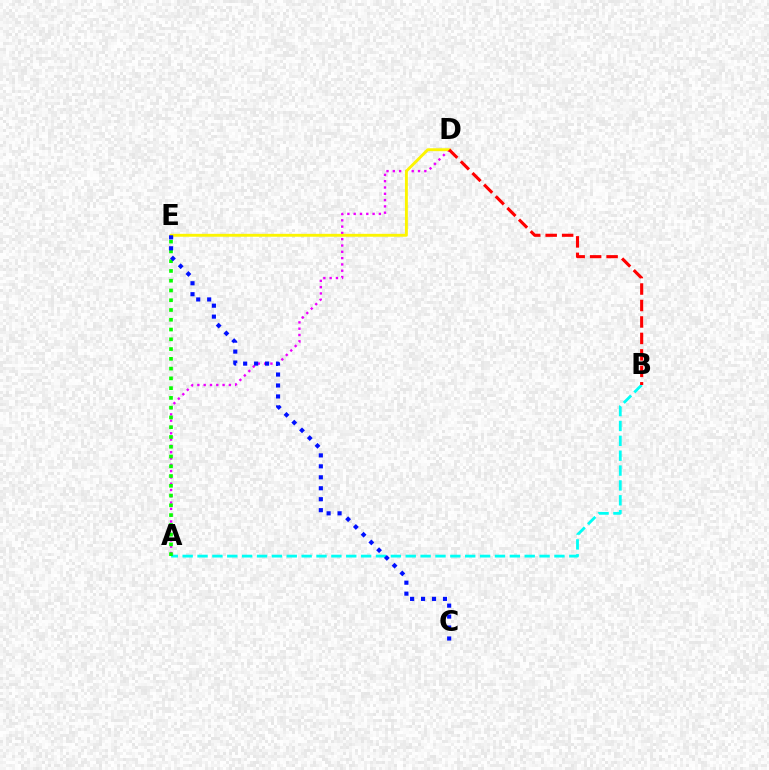{('A', 'D'): [{'color': '#ee00ff', 'line_style': 'dotted', 'thickness': 1.71}], ('A', 'B'): [{'color': '#00fff6', 'line_style': 'dashed', 'thickness': 2.02}], ('D', 'E'): [{'color': '#fcf500', 'line_style': 'solid', 'thickness': 2.08}], ('A', 'E'): [{'color': '#08ff00', 'line_style': 'dotted', 'thickness': 2.65}], ('C', 'E'): [{'color': '#0010ff', 'line_style': 'dotted', 'thickness': 2.98}], ('B', 'D'): [{'color': '#ff0000', 'line_style': 'dashed', 'thickness': 2.24}]}